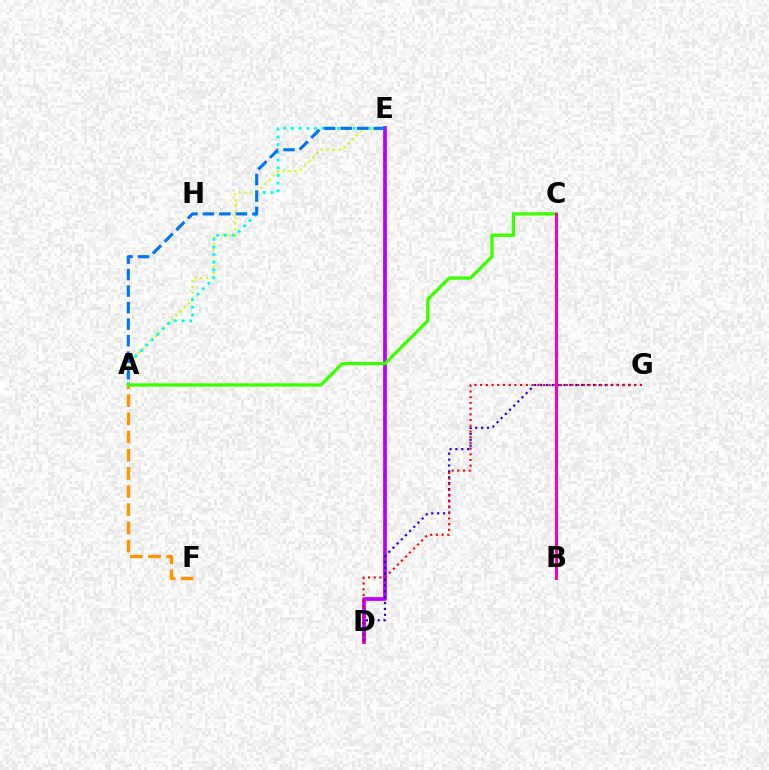{('A', 'E'): [{'color': '#d1ff00', 'line_style': 'dotted', 'thickness': 1.6}, {'color': '#00fff6', 'line_style': 'dotted', 'thickness': 2.09}, {'color': '#0074ff', 'line_style': 'dashed', 'thickness': 2.24}], ('B', 'C'): [{'color': '#00ff5c', 'line_style': 'solid', 'thickness': 1.95}, {'color': '#ff00ac', 'line_style': 'solid', 'thickness': 2.17}], ('D', 'E'): [{'color': '#b900ff', 'line_style': 'solid', 'thickness': 2.69}], ('D', 'G'): [{'color': '#2500ff', 'line_style': 'dotted', 'thickness': 1.6}, {'color': '#ff0000', 'line_style': 'dotted', 'thickness': 1.55}], ('A', 'F'): [{'color': '#ff9400', 'line_style': 'dashed', 'thickness': 2.47}], ('A', 'C'): [{'color': '#3dff00', 'line_style': 'solid', 'thickness': 2.39}]}